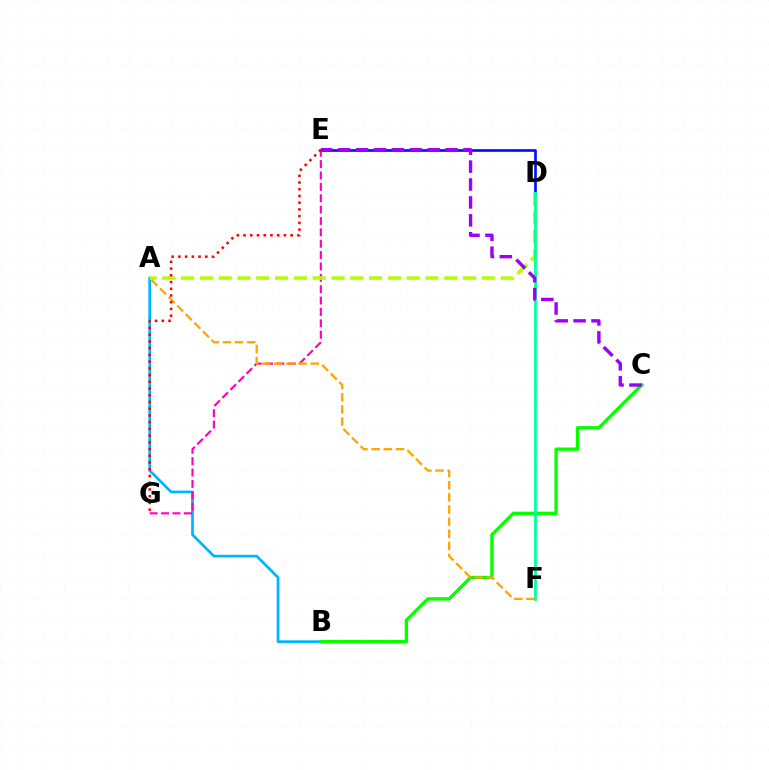{('A', 'B'): [{'color': '#00b5ff', 'line_style': 'solid', 'thickness': 1.96}], ('D', 'E'): [{'color': '#0010ff', 'line_style': 'solid', 'thickness': 1.93}], ('E', 'G'): [{'color': '#ff00bd', 'line_style': 'dashed', 'thickness': 1.54}, {'color': '#ff0000', 'line_style': 'dotted', 'thickness': 1.83}], ('A', 'D'): [{'color': '#b3ff00', 'line_style': 'dashed', 'thickness': 2.55}], ('B', 'C'): [{'color': '#08ff00', 'line_style': 'solid', 'thickness': 2.41}], ('D', 'F'): [{'color': '#00ff9d', 'line_style': 'solid', 'thickness': 1.98}], ('A', 'F'): [{'color': '#ffa500', 'line_style': 'dashed', 'thickness': 1.65}], ('C', 'E'): [{'color': '#9b00ff', 'line_style': 'dashed', 'thickness': 2.43}]}